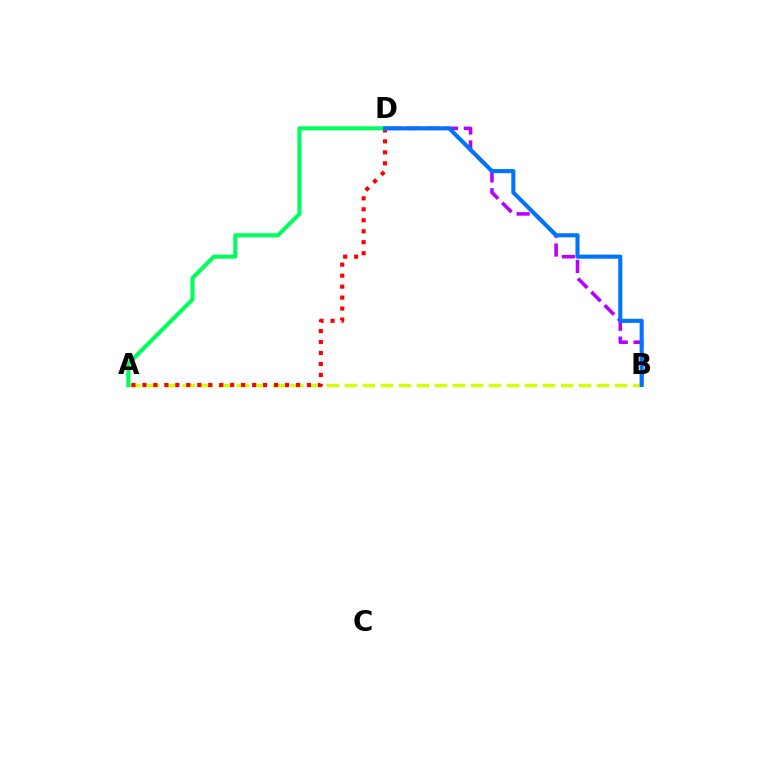{('B', 'D'): [{'color': '#b900ff', 'line_style': 'dashed', 'thickness': 2.57}, {'color': '#0074ff', 'line_style': 'solid', 'thickness': 2.95}], ('A', 'B'): [{'color': '#d1ff00', 'line_style': 'dashed', 'thickness': 2.45}], ('A', 'D'): [{'color': '#00ff5c', 'line_style': 'solid', 'thickness': 2.94}, {'color': '#ff0000', 'line_style': 'dotted', 'thickness': 2.98}]}